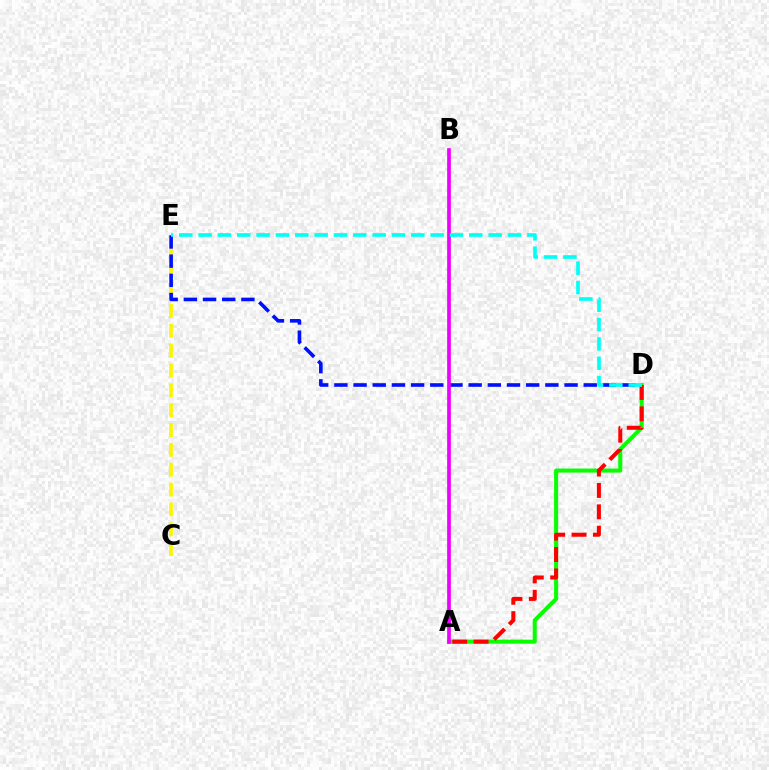{('C', 'E'): [{'color': '#fcf500', 'line_style': 'dashed', 'thickness': 2.7}], ('D', 'E'): [{'color': '#0010ff', 'line_style': 'dashed', 'thickness': 2.61}, {'color': '#00fff6', 'line_style': 'dashed', 'thickness': 2.63}], ('A', 'D'): [{'color': '#08ff00', 'line_style': 'solid', 'thickness': 2.91}, {'color': '#ff0000', 'line_style': 'dashed', 'thickness': 2.9}], ('A', 'B'): [{'color': '#ee00ff', 'line_style': 'solid', 'thickness': 2.67}]}